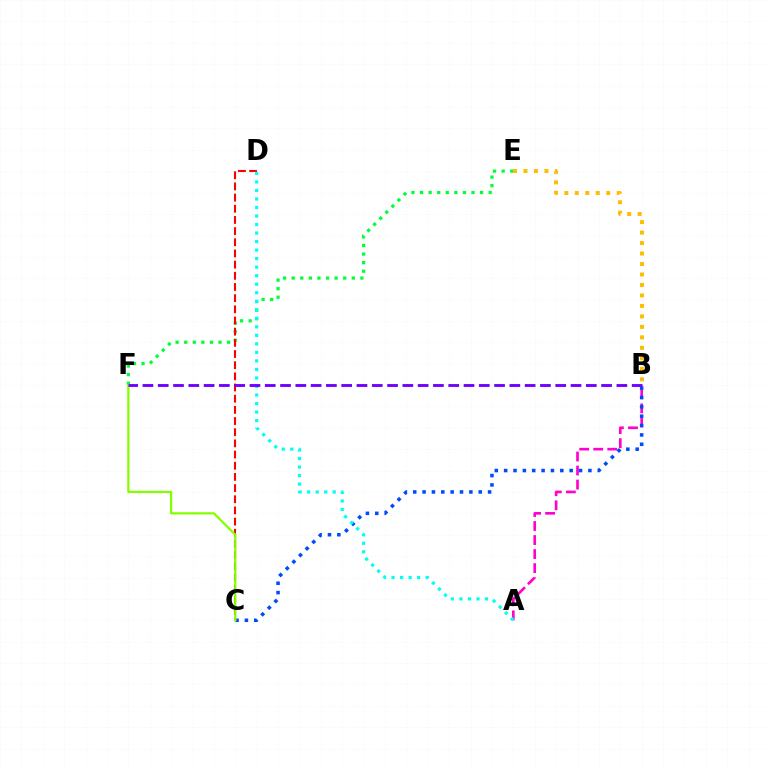{('A', 'B'): [{'color': '#ff00cf', 'line_style': 'dashed', 'thickness': 1.91}], ('B', 'C'): [{'color': '#004bff', 'line_style': 'dotted', 'thickness': 2.54}], ('E', 'F'): [{'color': '#00ff39', 'line_style': 'dotted', 'thickness': 2.33}], ('B', 'E'): [{'color': '#ffbd00', 'line_style': 'dotted', 'thickness': 2.85}], ('C', 'D'): [{'color': '#ff0000', 'line_style': 'dashed', 'thickness': 1.52}], ('A', 'D'): [{'color': '#00fff6', 'line_style': 'dotted', 'thickness': 2.32}], ('C', 'F'): [{'color': '#84ff00', 'line_style': 'solid', 'thickness': 1.62}], ('B', 'F'): [{'color': '#7200ff', 'line_style': 'dashed', 'thickness': 2.08}]}